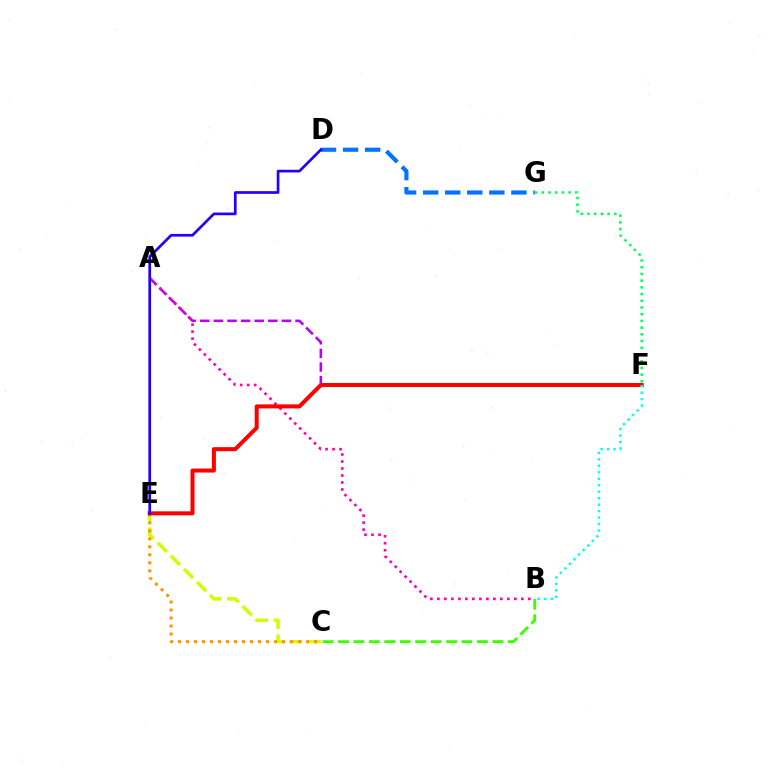{('C', 'E'): [{'color': '#d1ff00', 'line_style': 'dashed', 'thickness': 2.52}, {'color': '#ff9400', 'line_style': 'dotted', 'thickness': 2.17}], ('B', 'C'): [{'color': '#3dff00', 'line_style': 'dashed', 'thickness': 2.1}], ('A', 'F'): [{'color': '#b900ff', 'line_style': 'dashed', 'thickness': 1.85}], ('F', 'G'): [{'color': '#00ff5c', 'line_style': 'dotted', 'thickness': 1.82}], ('D', 'G'): [{'color': '#0074ff', 'line_style': 'dashed', 'thickness': 3.0}], ('A', 'B'): [{'color': '#ff00ac', 'line_style': 'dotted', 'thickness': 1.9}], ('E', 'F'): [{'color': '#ff0000', 'line_style': 'solid', 'thickness': 2.9}], ('B', 'F'): [{'color': '#00fff6', 'line_style': 'dotted', 'thickness': 1.76}], ('D', 'E'): [{'color': '#2500ff', 'line_style': 'solid', 'thickness': 1.94}]}